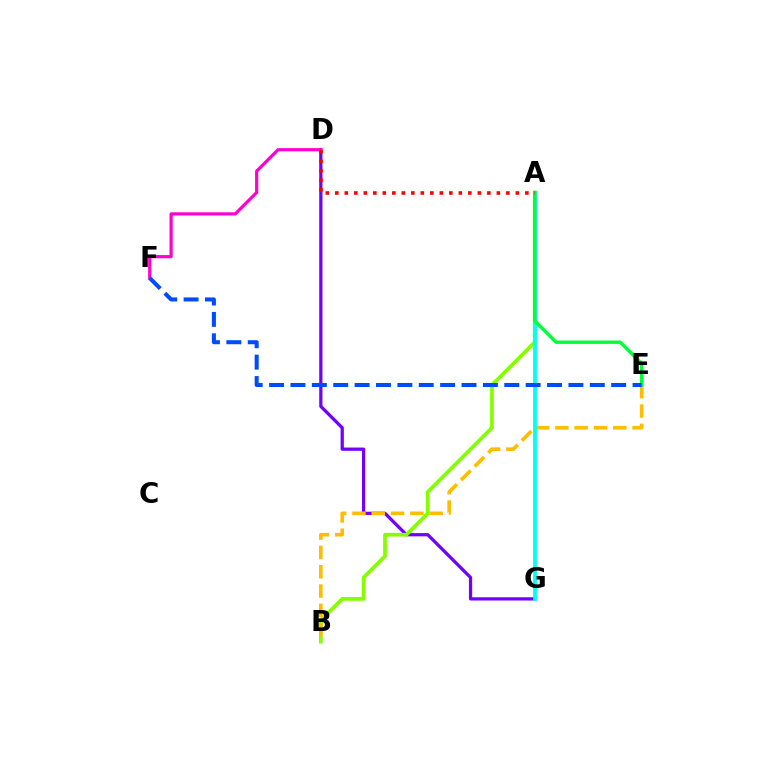{('D', 'G'): [{'color': '#7200ff', 'line_style': 'solid', 'thickness': 2.34}], ('A', 'B'): [{'color': '#84ff00', 'line_style': 'solid', 'thickness': 2.67}], ('D', 'F'): [{'color': '#ff00cf', 'line_style': 'solid', 'thickness': 2.31}], ('B', 'E'): [{'color': '#ffbd00', 'line_style': 'dashed', 'thickness': 2.62}], ('A', 'G'): [{'color': '#00fff6', 'line_style': 'solid', 'thickness': 2.74}], ('A', 'E'): [{'color': '#00ff39', 'line_style': 'solid', 'thickness': 2.42}], ('E', 'F'): [{'color': '#004bff', 'line_style': 'dashed', 'thickness': 2.9}], ('A', 'D'): [{'color': '#ff0000', 'line_style': 'dotted', 'thickness': 2.58}]}